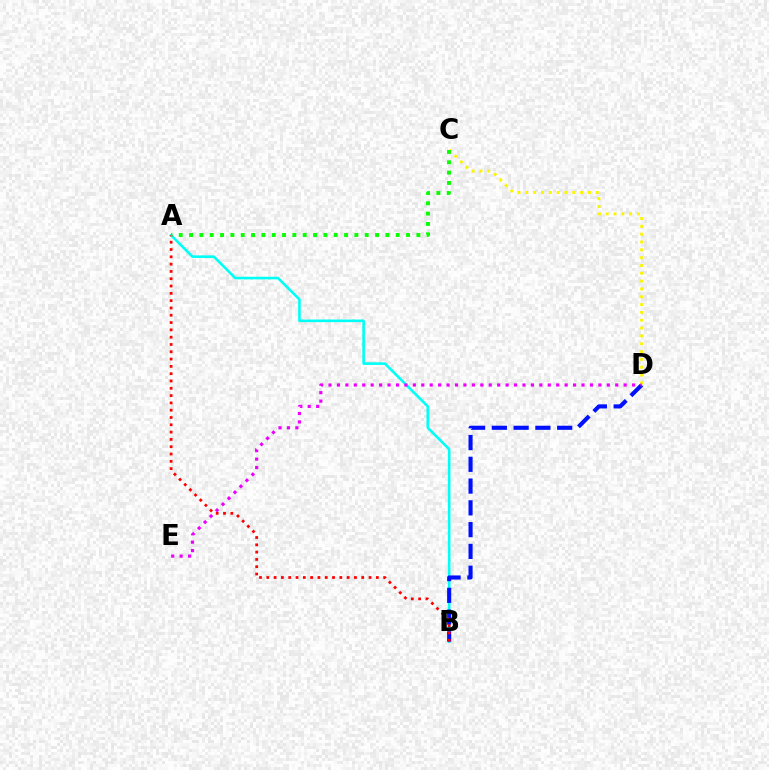{('A', 'B'): [{'color': '#00fff6', 'line_style': 'solid', 'thickness': 1.88}, {'color': '#ff0000', 'line_style': 'dotted', 'thickness': 1.98}], ('B', 'D'): [{'color': '#0010ff', 'line_style': 'dashed', 'thickness': 2.96}], ('C', 'D'): [{'color': '#fcf500', 'line_style': 'dotted', 'thickness': 2.13}], ('D', 'E'): [{'color': '#ee00ff', 'line_style': 'dotted', 'thickness': 2.29}], ('A', 'C'): [{'color': '#08ff00', 'line_style': 'dotted', 'thickness': 2.81}]}